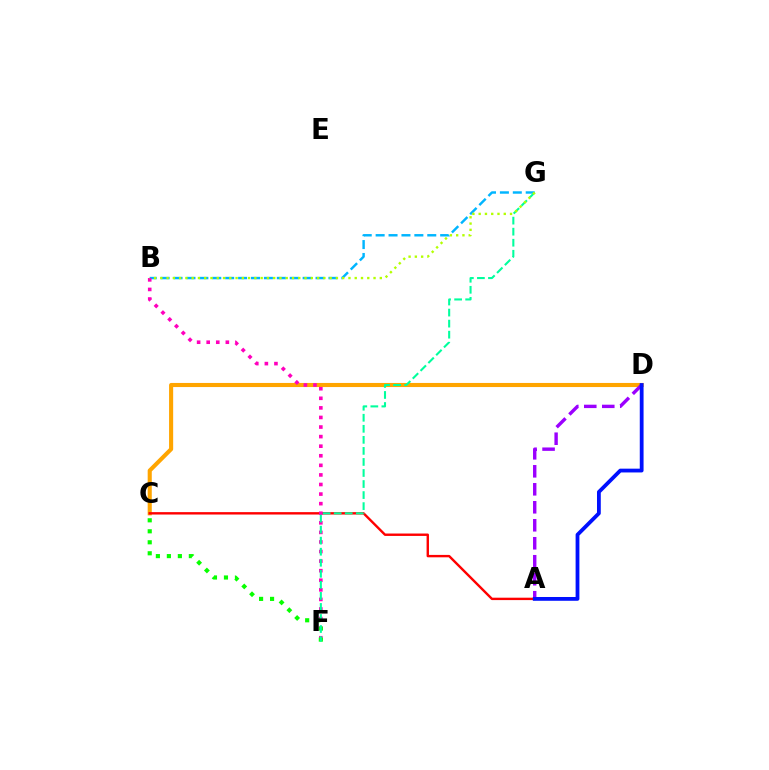{('B', 'G'): [{'color': '#00b5ff', 'line_style': 'dashed', 'thickness': 1.75}, {'color': '#b3ff00', 'line_style': 'dotted', 'thickness': 1.7}], ('C', 'D'): [{'color': '#ffa500', 'line_style': 'solid', 'thickness': 2.95}], ('A', 'C'): [{'color': '#ff0000', 'line_style': 'solid', 'thickness': 1.73}], ('B', 'F'): [{'color': '#ff00bd', 'line_style': 'dotted', 'thickness': 2.6}], ('C', 'F'): [{'color': '#08ff00', 'line_style': 'dotted', 'thickness': 2.99}], ('F', 'G'): [{'color': '#00ff9d', 'line_style': 'dashed', 'thickness': 1.5}], ('A', 'D'): [{'color': '#9b00ff', 'line_style': 'dashed', 'thickness': 2.44}, {'color': '#0010ff', 'line_style': 'solid', 'thickness': 2.73}]}